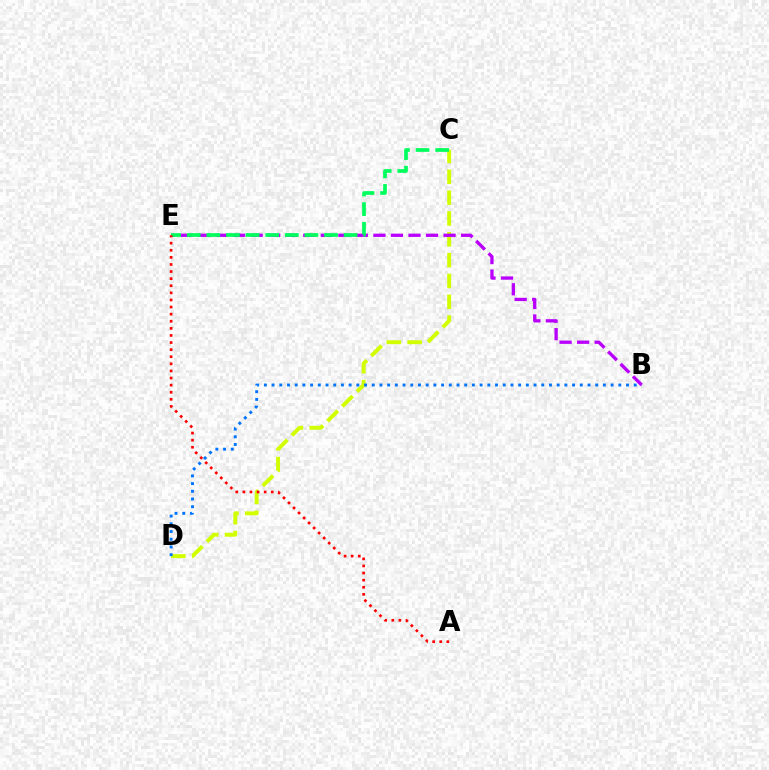{('C', 'D'): [{'color': '#d1ff00', 'line_style': 'dashed', 'thickness': 2.83}], ('B', 'D'): [{'color': '#0074ff', 'line_style': 'dotted', 'thickness': 2.09}], ('B', 'E'): [{'color': '#b900ff', 'line_style': 'dashed', 'thickness': 2.38}], ('C', 'E'): [{'color': '#00ff5c', 'line_style': 'dashed', 'thickness': 2.66}], ('A', 'E'): [{'color': '#ff0000', 'line_style': 'dotted', 'thickness': 1.93}]}